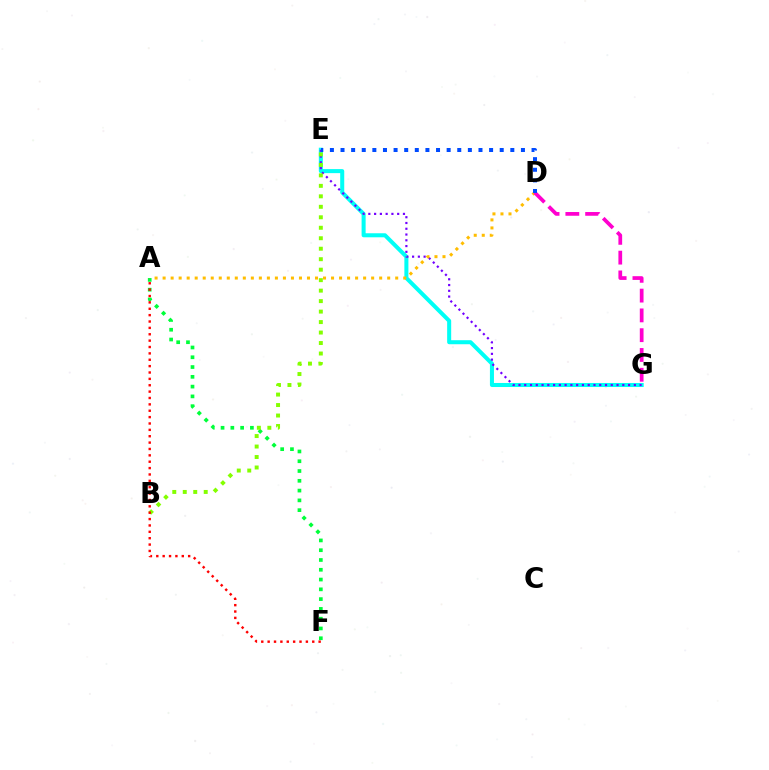{('E', 'G'): [{'color': '#00fff6', 'line_style': 'solid', 'thickness': 2.91}, {'color': '#7200ff', 'line_style': 'dotted', 'thickness': 1.57}], ('A', 'F'): [{'color': '#00ff39', 'line_style': 'dotted', 'thickness': 2.66}, {'color': '#ff0000', 'line_style': 'dotted', 'thickness': 1.73}], ('B', 'E'): [{'color': '#84ff00', 'line_style': 'dotted', 'thickness': 2.85}], ('A', 'D'): [{'color': '#ffbd00', 'line_style': 'dotted', 'thickness': 2.18}], ('D', 'G'): [{'color': '#ff00cf', 'line_style': 'dashed', 'thickness': 2.69}], ('D', 'E'): [{'color': '#004bff', 'line_style': 'dotted', 'thickness': 2.88}]}